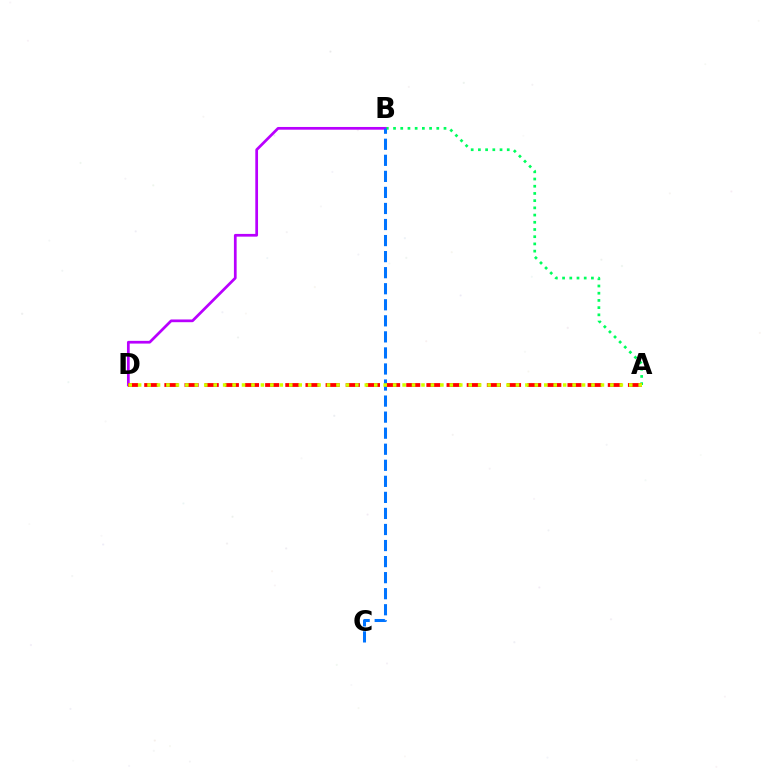{('A', 'B'): [{'color': '#00ff5c', 'line_style': 'dotted', 'thickness': 1.96}], ('B', 'D'): [{'color': '#b900ff', 'line_style': 'solid', 'thickness': 1.96}], ('B', 'C'): [{'color': '#0074ff', 'line_style': 'dashed', 'thickness': 2.18}], ('A', 'D'): [{'color': '#ff0000', 'line_style': 'dashed', 'thickness': 2.74}, {'color': '#d1ff00', 'line_style': 'dotted', 'thickness': 2.57}]}